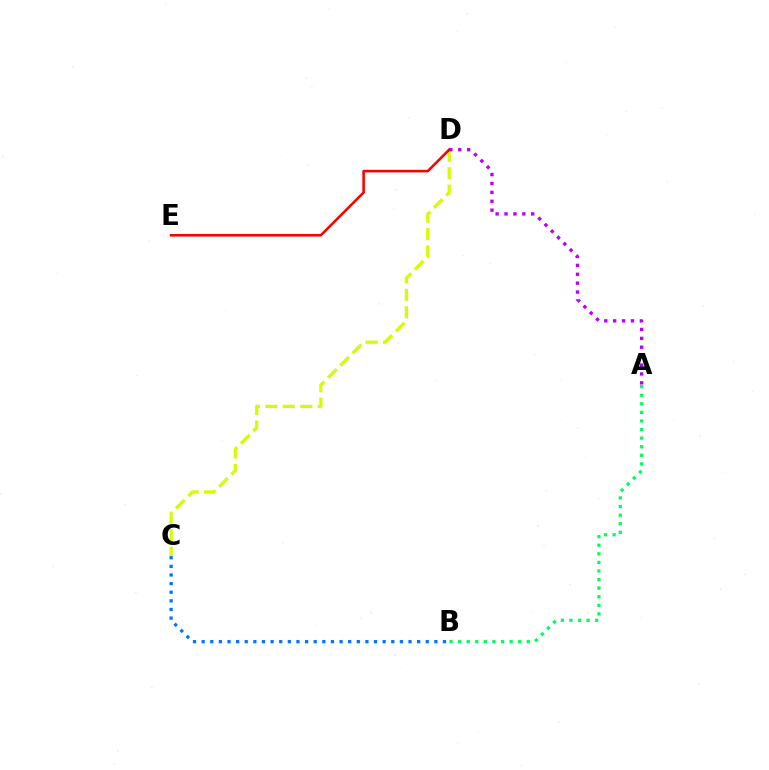{('C', 'D'): [{'color': '#d1ff00', 'line_style': 'dashed', 'thickness': 2.37}], ('A', 'D'): [{'color': '#b900ff', 'line_style': 'dotted', 'thickness': 2.42}], ('A', 'B'): [{'color': '#00ff5c', 'line_style': 'dotted', 'thickness': 2.33}], ('D', 'E'): [{'color': '#ff0000', 'line_style': 'solid', 'thickness': 1.86}], ('B', 'C'): [{'color': '#0074ff', 'line_style': 'dotted', 'thickness': 2.34}]}